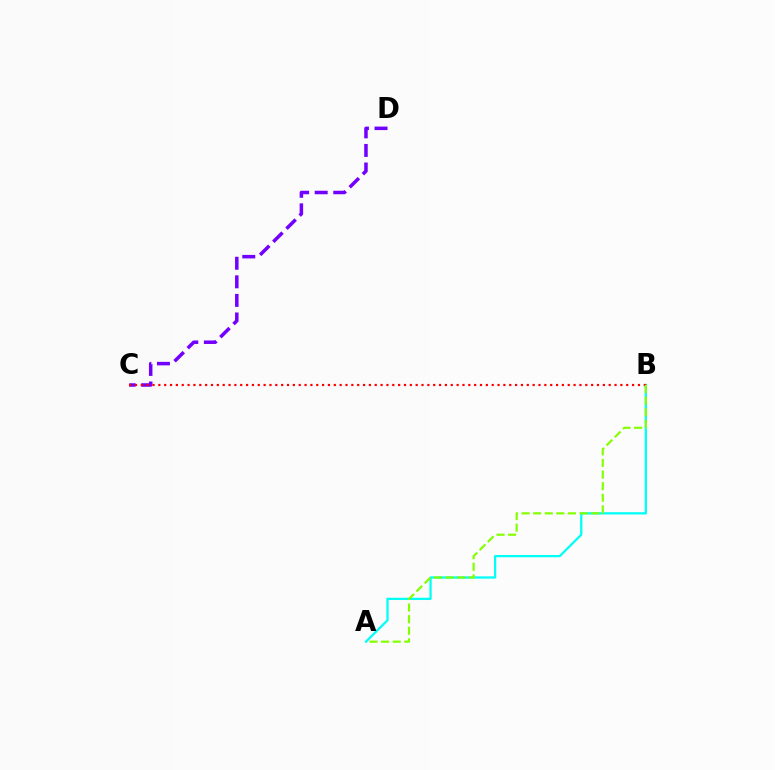{('A', 'B'): [{'color': '#00fff6', 'line_style': 'solid', 'thickness': 1.63}, {'color': '#84ff00', 'line_style': 'dashed', 'thickness': 1.58}], ('C', 'D'): [{'color': '#7200ff', 'line_style': 'dashed', 'thickness': 2.52}], ('B', 'C'): [{'color': '#ff0000', 'line_style': 'dotted', 'thickness': 1.59}]}